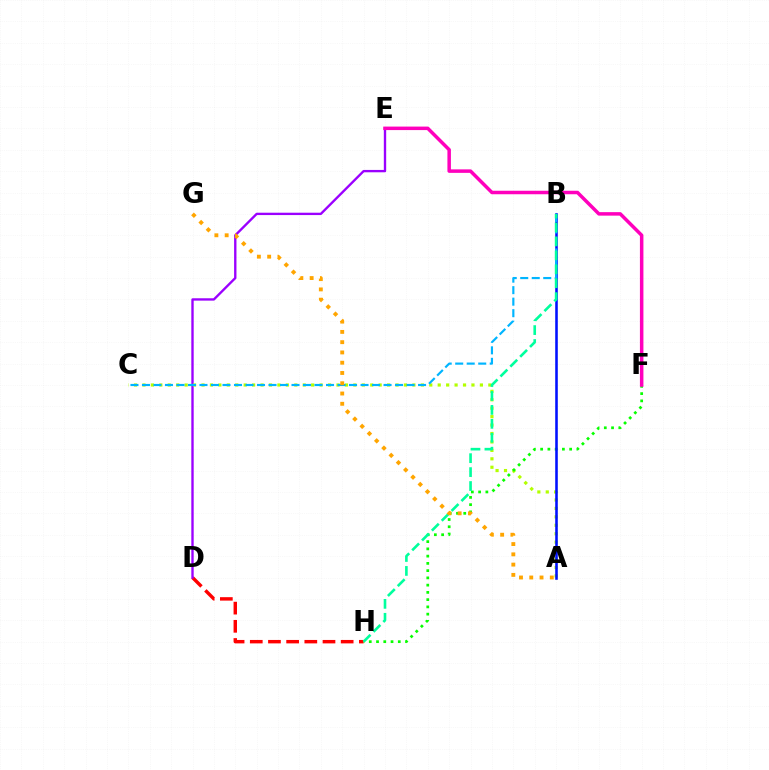{('D', 'H'): [{'color': '#ff0000', 'line_style': 'dashed', 'thickness': 2.47}], ('D', 'E'): [{'color': '#9b00ff', 'line_style': 'solid', 'thickness': 1.7}], ('A', 'C'): [{'color': '#b3ff00', 'line_style': 'dotted', 'thickness': 2.29}], ('F', 'H'): [{'color': '#08ff00', 'line_style': 'dotted', 'thickness': 1.97}], ('A', 'B'): [{'color': '#0010ff', 'line_style': 'solid', 'thickness': 1.86}], ('B', 'C'): [{'color': '#00b5ff', 'line_style': 'dashed', 'thickness': 1.56}], ('B', 'H'): [{'color': '#00ff9d', 'line_style': 'dashed', 'thickness': 1.89}], ('A', 'G'): [{'color': '#ffa500', 'line_style': 'dotted', 'thickness': 2.79}], ('E', 'F'): [{'color': '#ff00bd', 'line_style': 'solid', 'thickness': 2.52}]}